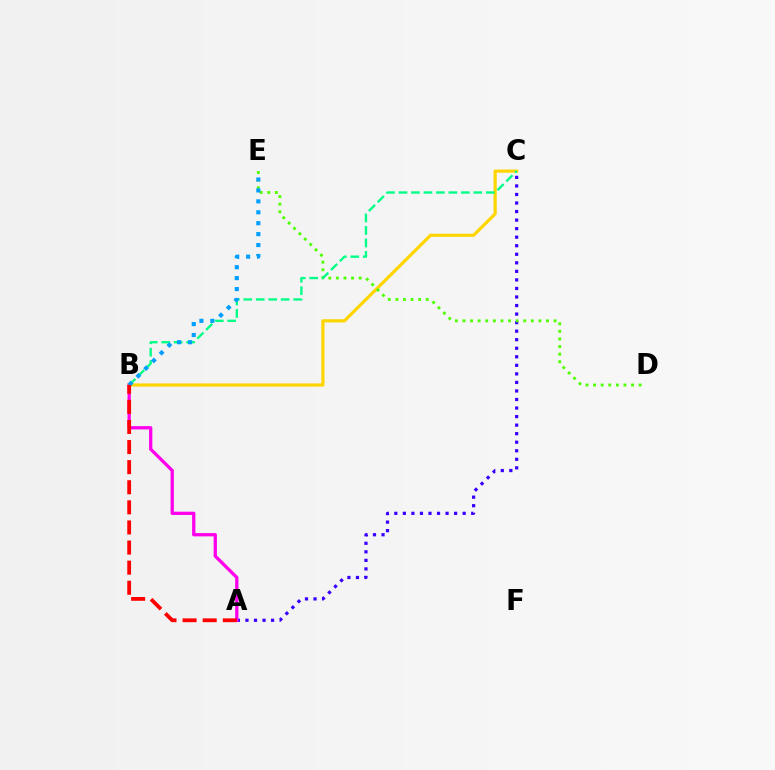{('A', 'C'): [{'color': '#3700ff', 'line_style': 'dotted', 'thickness': 2.32}], ('B', 'C'): [{'color': '#ffd500', 'line_style': 'solid', 'thickness': 2.3}, {'color': '#00ff86', 'line_style': 'dashed', 'thickness': 1.69}], ('D', 'E'): [{'color': '#4fff00', 'line_style': 'dotted', 'thickness': 2.06}], ('A', 'B'): [{'color': '#ff00ed', 'line_style': 'solid', 'thickness': 2.36}, {'color': '#ff0000', 'line_style': 'dashed', 'thickness': 2.73}], ('B', 'E'): [{'color': '#009eff', 'line_style': 'dotted', 'thickness': 2.97}]}